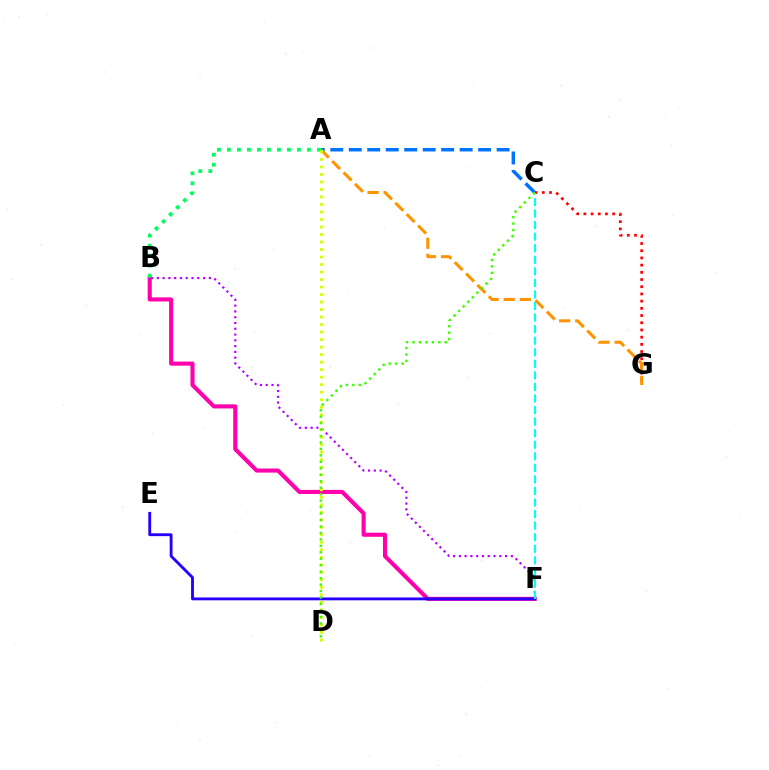{('C', 'G'): [{'color': '#ff0000', 'line_style': 'dotted', 'thickness': 1.96}], ('B', 'F'): [{'color': '#b900ff', 'line_style': 'dotted', 'thickness': 1.57}, {'color': '#ff00ac', 'line_style': 'solid', 'thickness': 2.95}], ('A', 'C'): [{'color': '#0074ff', 'line_style': 'dashed', 'thickness': 2.51}], ('A', 'G'): [{'color': '#ff9400', 'line_style': 'dashed', 'thickness': 2.18}], ('A', 'B'): [{'color': '#00ff5c', 'line_style': 'dotted', 'thickness': 2.72}], ('E', 'F'): [{'color': '#2500ff', 'line_style': 'solid', 'thickness': 2.05}], ('C', 'F'): [{'color': '#00fff6', 'line_style': 'dashed', 'thickness': 1.57}], ('A', 'D'): [{'color': '#d1ff00', 'line_style': 'dotted', 'thickness': 2.04}], ('C', 'D'): [{'color': '#3dff00', 'line_style': 'dotted', 'thickness': 1.75}]}